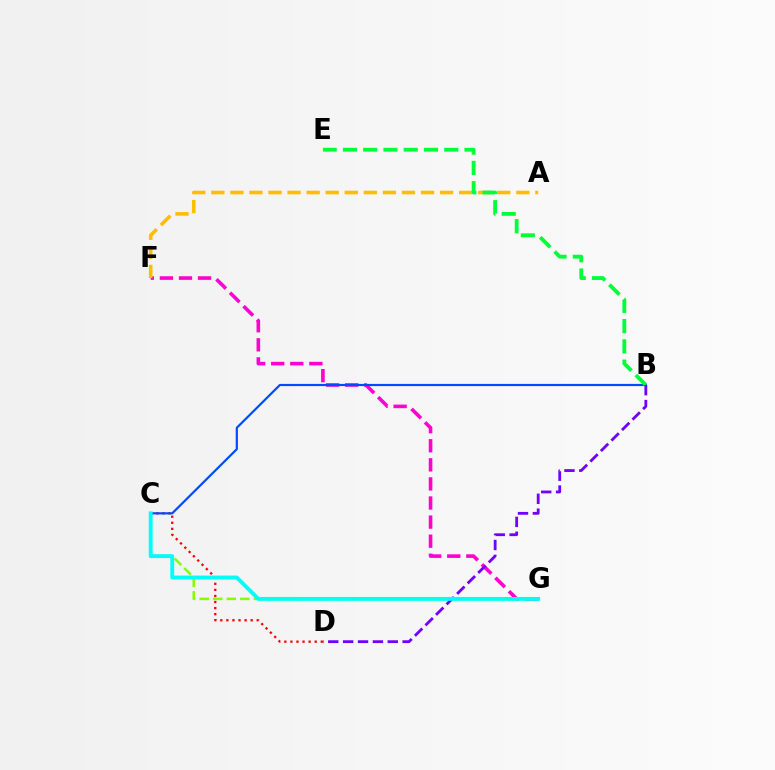{('F', 'G'): [{'color': '#ff00cf', 'line_style': 'dashed', 'thickness': 2.59}], ('C', 'G'): [{'color': '#84ff00', 'line_style': 'dashed', 'thickness': 1.84}, {'color': '#00fff6', 'line_style': 'solid', 'thickness': 2.79}], ('A', 'F'): [{'color': '#ffbd00', 'line_style': 'dashed', 'thickness': 2.59}], ('C', 'D'): [{'color': '#ff0000', 'line_style': 'dotted', 'thickness': 1.65}], ('B', 'C'): [{'color': '#004bff', 'line_style': 'solid', 'thickness': 1.58}], ('B', 'E'): [{'color': '#00ff39', 'line_style': 'dashed', 'thickness': 2.75}], ('B', 'D'): [{'color': '#7200ff', 'line_style': 'dashed', 'thickness': 2.02}]}